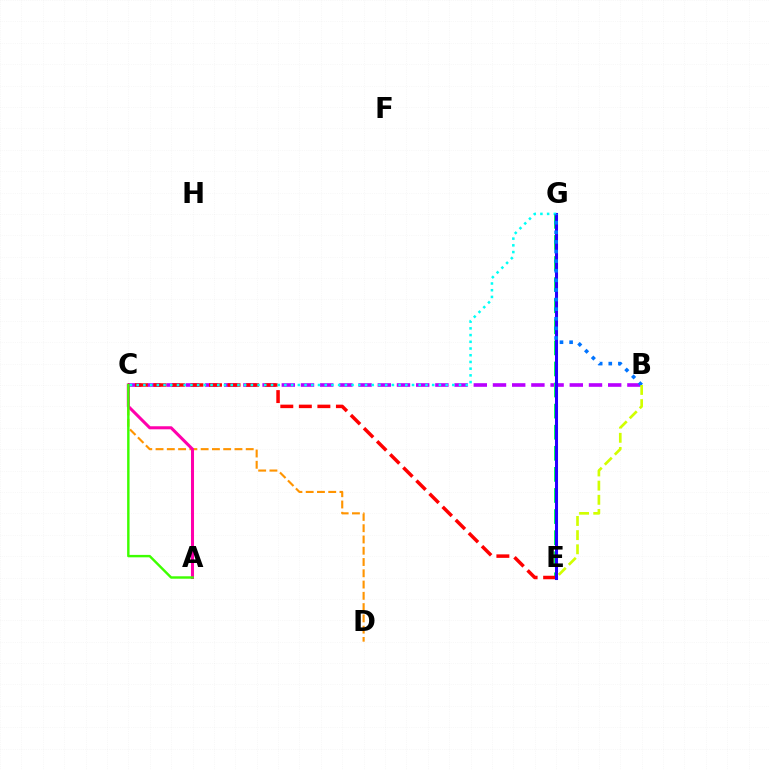{('C', 'D'): [{'color': '#ff9400', 'line_style': 'dashed', 'thickness': 1.53}], ('B', 'C'): [{'color': '#b900ff', 'line_style': 'dashed', 'thickness': 2.61}], ('E', 'G'): [{'color': '#00ff5c', 'line_style': 'dashed', 'thickness': 2.86}, {'color': '#2500ff', 'line_style': 'solid', 'thickness': 2.19}], ('A', 'C'): [{'color': '#ff00ac', 'line_style': 'solid', 'thickness': 2.19}, {'color': '#3dff00', 'line_style': 'solid', 'thickness': 1.75}], ('C', 'E'): [{'color': '#ff0000', 'line_style': 'dashed', 'thickness': 2.52}], ('C', 'G'): [{'color': '#00fff6', 'line_style': 'dotted', 'thickness': 1.82}], ('B', 'G'): [{'color': '#0074ff', 'line_style': 'dotted', 'thickness': 2.61}], ('B', 'E'): [{'color': '#d1ff00', 'line_style': 'dashed', 'thickness': 1.93}]}